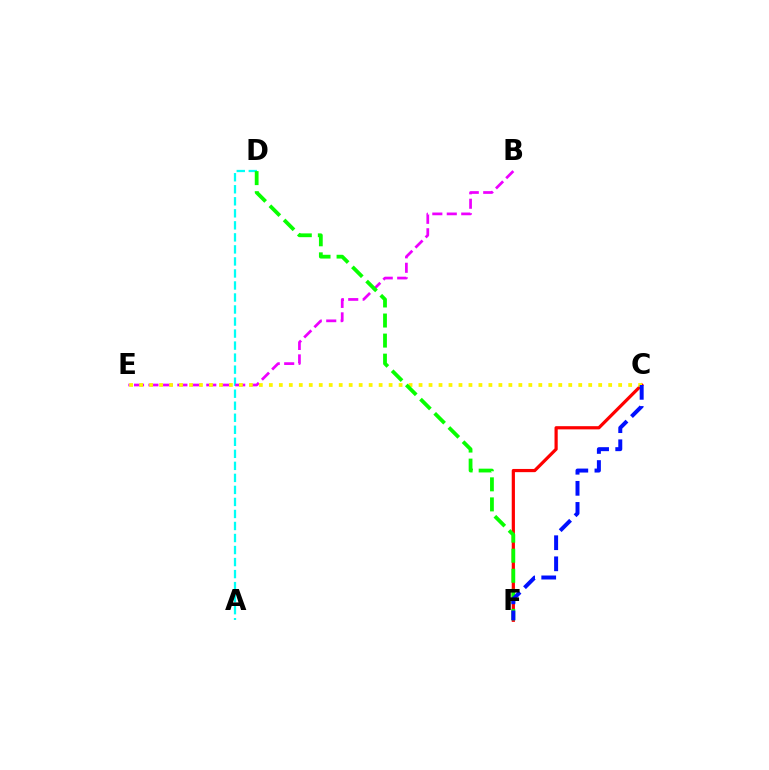{('A', 'D'): [{'color': '#00fff6', 'line_style': 'dashed', 'thickness': 1.63}], ('C', 'F'): [{'color': '#ff0000', 'line_style': 'solid', 'thickness': 2.31}, {'color': '#0010ff', 'line_style': 'dashed', 'thickness': 2.86}], ('B', 'E'): [{'color': '#ee00ff', 'line_style': 'dashed', 'thickness': 1.96}], ('C', 'E'): [{'color': '#fcf500', 'line_style': 'dotted', 'thickness': 2.71}], ('D', 'F'): [{'color': '#08ff00', 'line_style': 'dashed', 'thickness': 2.72}]}